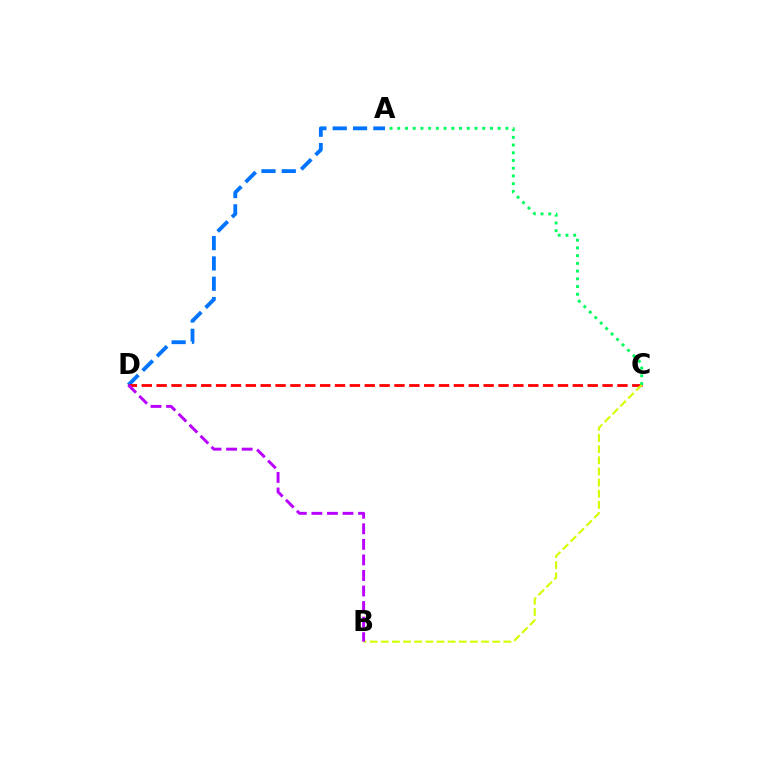{('A', 'D'): [{'color': '#0074ff', 'line_style': 'dashed', 'thickness': 2.76}], ('C', 'D'): [{'color': '#ff0000', 'line_style': 'dashed', 'thickness': 2.02}], ('A', 'C'): [{'color': '#00ff5c', 'line_style': 'dotted', 'thickness': 2.1}], ('B', 'C'): [{'color': '#d1ff00', 'line_style': 'dashed', 'thickness': 1.51}], ('B', 'D'): [{'color': '#b900ff', 'line_style': 'dashed', 'thickness': 2.11}]}